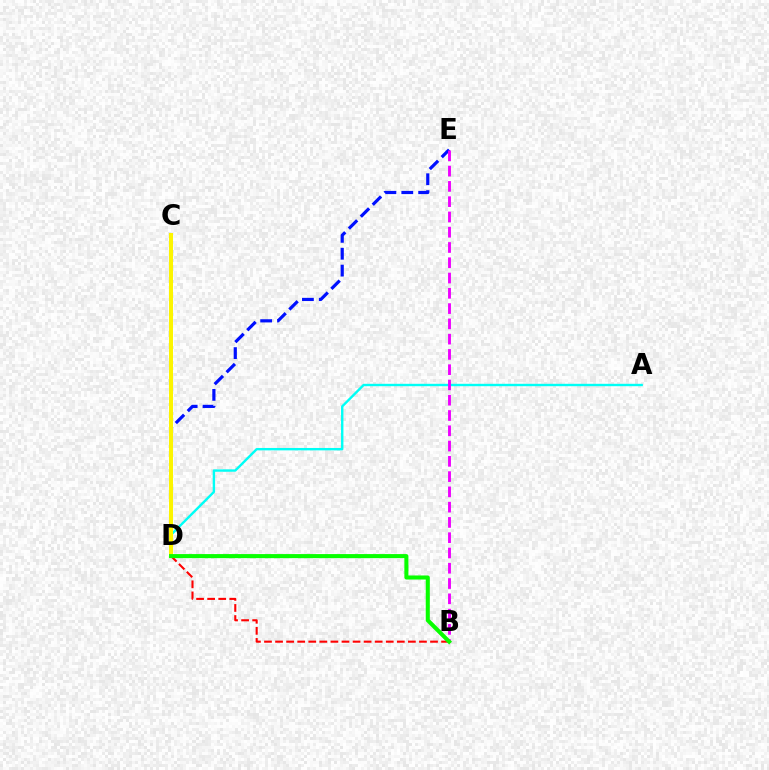{('A', 'D'): [{'color': '#00fff6', 'line_style': 'solid', 'thickness': 1.72}], ('D', 'E'): [{'color': '#0010ff', 'line_style': 'dashed', 'thickness': 2.29}], ('B', 'E'): [{'color': '#ee00ff', 'line_style': 'dashed', 'thickness': 2.08}], ('C', 'D'): [{'color': '#fcf500', 'line_style': 'solid', 'thickness': 2.87}], ('B', 'D'): [{'color': '#ff0000', 'line_style': 'dashed', 'thickness': 1.5}, {'color': '#08ff00', 'line_style': 'solid', 'thickness': 2.92}]}